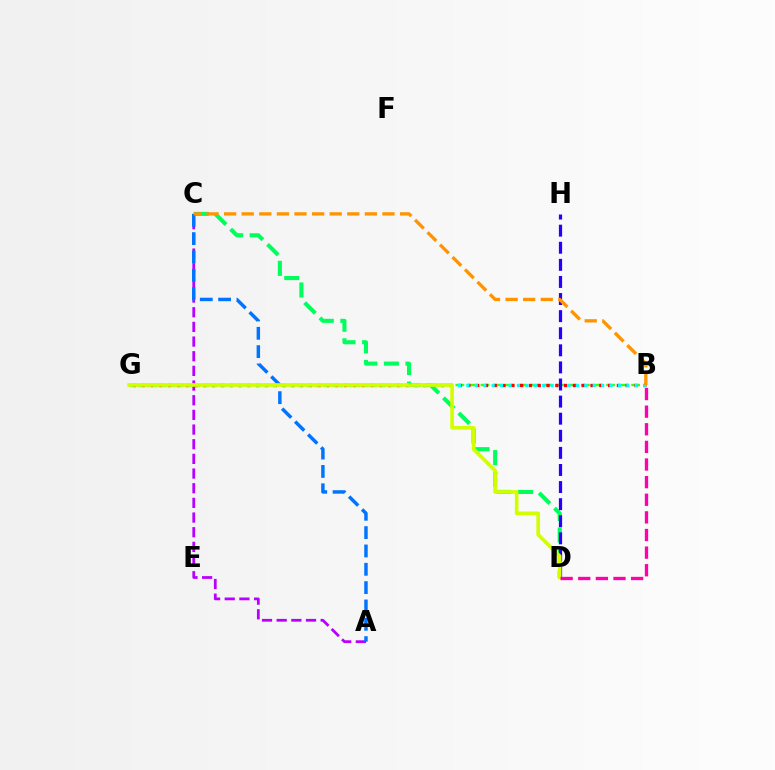{('B', 'G'): [{'color': '#3dff00', 'line_style': 'dashed', 'thickness': 1.71}, {'color': '#ff0000', 'line_style': 'dotted', 'thickness': 2.39}, {'color': '#00fff6', 'line_style': 'dotted', 'thickness': 2.29}], ('C', 'D'): [{'color': '#00ff5c', 'line_style': 'dashed', 'thickness': 2.93}], ('A', 'C'): [{'color': '#b900ff', 'line_style': 'dashed', 'thickness': 1.99}, {'color': '#0074ff', 'line_style': 'dashed', 'thickness': 2.49}], ('D', 'H'): [{'color': '#2500ff', 'line_style': 'dashed', 'thickness': 2.32}], ('D', 'G'): [{'color': '#d1ff00', 'line_style': 'solid', 'thickness': 2.64}], ('B', 'D'): [{'color': '#ff00ac', 'line_style': 'dashed', 'thickness': 2.39}], ('B', 'C'): [{'color': '#ff9400', 'line_style': 'dashed', 'thickness': 2.39}]}